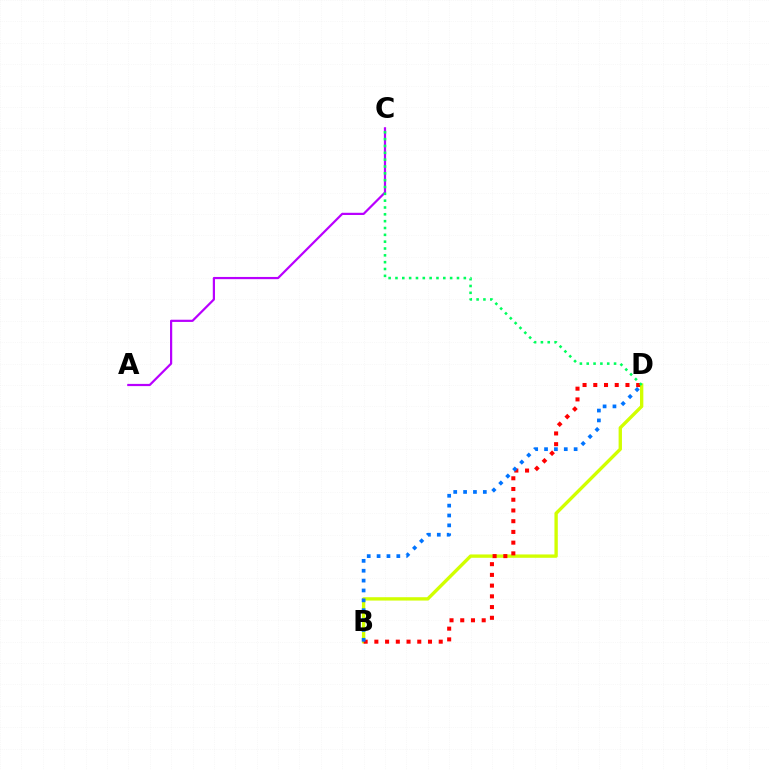{('A', 'C'): [{'color': '#b900ff', 'line_style': 'solid', 'thickness': 1.59}], ('B', 'D'): [{'color': '#d1ff00', 'line_style': 'solid', 'thickness': 2.41}, {'color': '#ff0000', 'line_style': 'dotted', 'thickness': 2.91}, {'color': '#0074ff', 'line_style': 'dotted', 'thickness': 2.68}], ('C', 'D'): [{'color': '#00ff5c', 'line_style': 'dotted', 'thickness': 1.86}]}